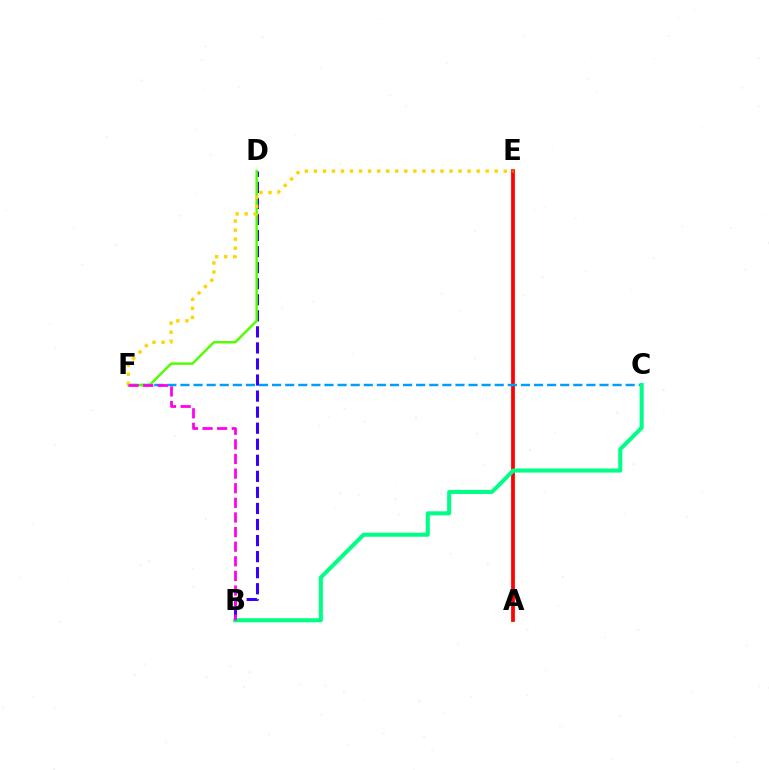{('A', 'E'): [{'color': '#ff0000', 'line_style': 'solid', 'thickness': 2.69}], ('C', 'F'): [{'color': '#009eff', 'line_style': 'dashed', 'thickness': 1.78}], ('B', 'D'): [{'color': '#3700ff', 'line_style': 'dashed', 'thickness': 2.18}], ('D', 'F'): [{'color': '#4fff00', 'line_style': 'solid', 'thickness': 1.75}], ('B', 'C'): [{'color': '#00ff86', 'line_style': 'solid', 'thickness': 2.92}], ('E', 'F'): [{'color': '#ffd500', 'line_style': 'dotted', 'thickness': 2.46}], ('B', 'F'): [{'color': '#ff00ed', 'line_style': 'dashed', 'thickness': 1.99}]}